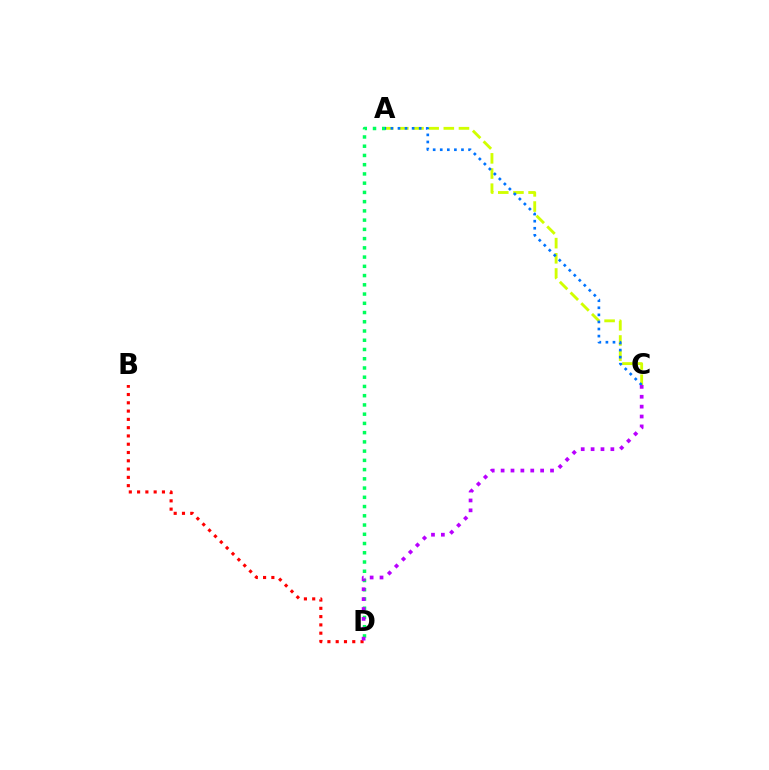{('A', 'C'): [{'color': '#d1ff00', 'line_style': 'dashed', 'thickness': 2.06}, {'color': '#0074ff', 'line_style': 'dotted', 'thickness': 1.92}], ('A', 'D'): [{'color': '#00ff5c', 'line_style': 'dotted', 'thickness': 2.51}], ('B', 'D'): [{'color': '#ff0000', 'line_style': 'dotted', 'thickness': 2.25}], ('C', 'D'): [{'color': '#b900ff', 'line_style': 'dotted', 'thickness': 2.69}]}